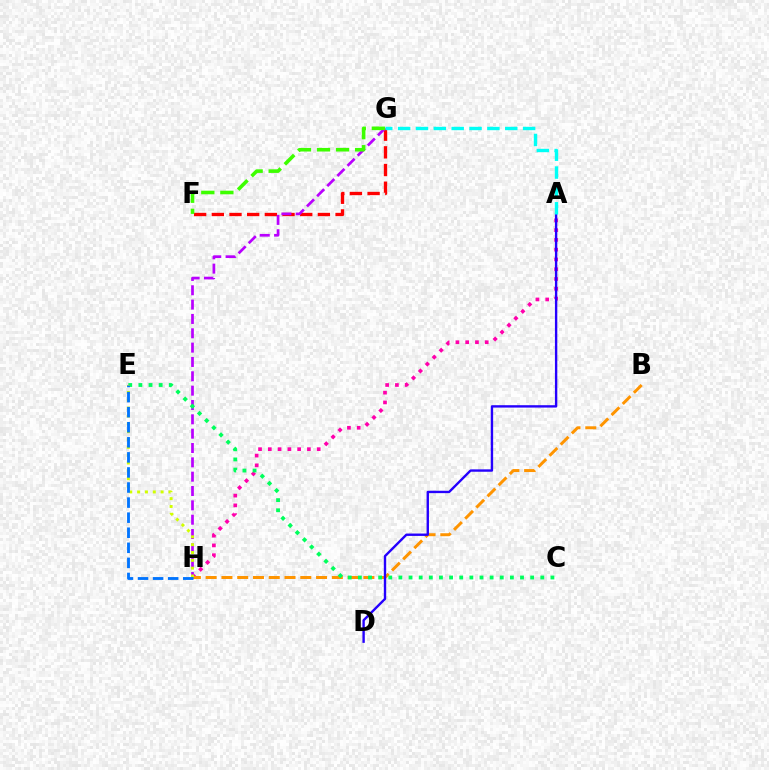{('F', 'G'): [{'color': '#ff0000', 'line_style': 'dashed', 'thickness': 2.4}, {'color': '#3dff00', 'line_style': 'dashed', 'thickness': 2.59}], ('A', 'H'): [{'color': '#ff00ac', 'line_style': 'dotted', 'thickness': 2.66}], ('B', 'H'): [{'color': '#ff9400', 'line_style': 'dashed', 'thickness': 2.14}], ('G', 'H'): [{'color': '#b900ff', 'line_style': 'dashed', 'thickness': 1.95}], ('A', 'D'): [{'color': '#2500ff', 'line_style': 'solid', 'thickness': 1.71}], ('C', 'E'): [{'color': '#00ff5c', 'line_style': 'dotted', 'thickness': 2.75}], ('A', 'G'): [{'color': '#00fff6', 'line_style': 'dashed', 'thickness': 2.43}], ('E', 'H'): [{'color': '#d1ff00', 'line_style': 'dotted', 'thickness': 2.13}, {'color': '#0074ff', 'line_style': 'dashed', 'thickness': 2.05}]}